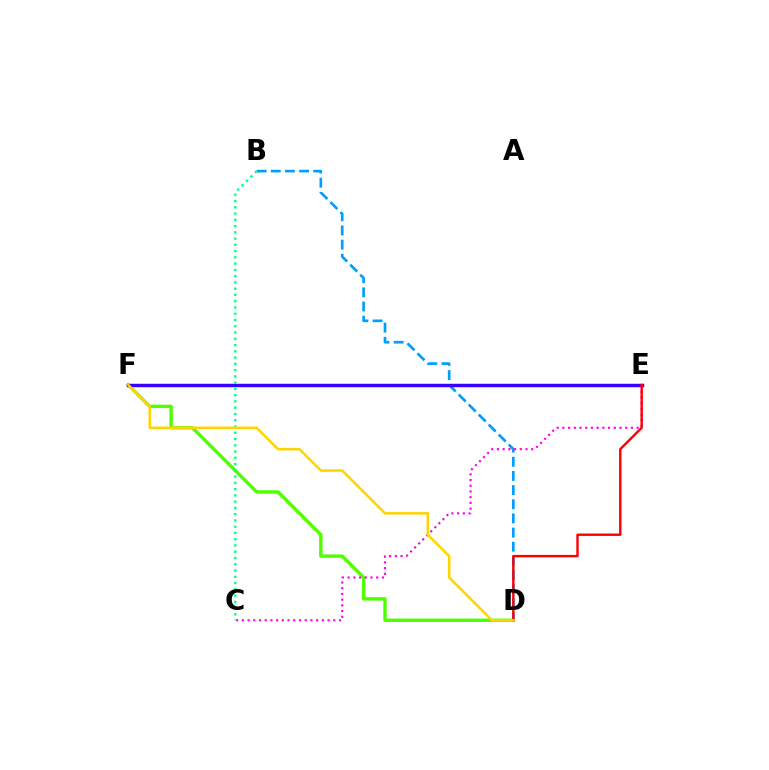{('B', 'D'): [{'color': '#009eff', 'line_style': 'dashed', 'thickness': 1.92}], ('D', 'F'): [{'color': '#4fff00', 'line_style': 'solid', 'thickness': 2.44}, {'color': '#ffd500', 'line_style': 'solid', 'thickness': 1.82}], ('E', 'F'): [{'color': '#3700ff', 'line_style': 'solid', 'thickness': 2.48}], ('C', 'E'): [{'color': '#ff00ed', 'line_style': 'dotted', 'thickness': 1.55}], ('B', 'C'): [{'color': '#00ff86', 'line_style': 'dotted', 'thickness': 1.7}], ('D', 'E'): [{'color': '#ff0000', 'line_style': 'solid', 'thickness': 1.73}]}